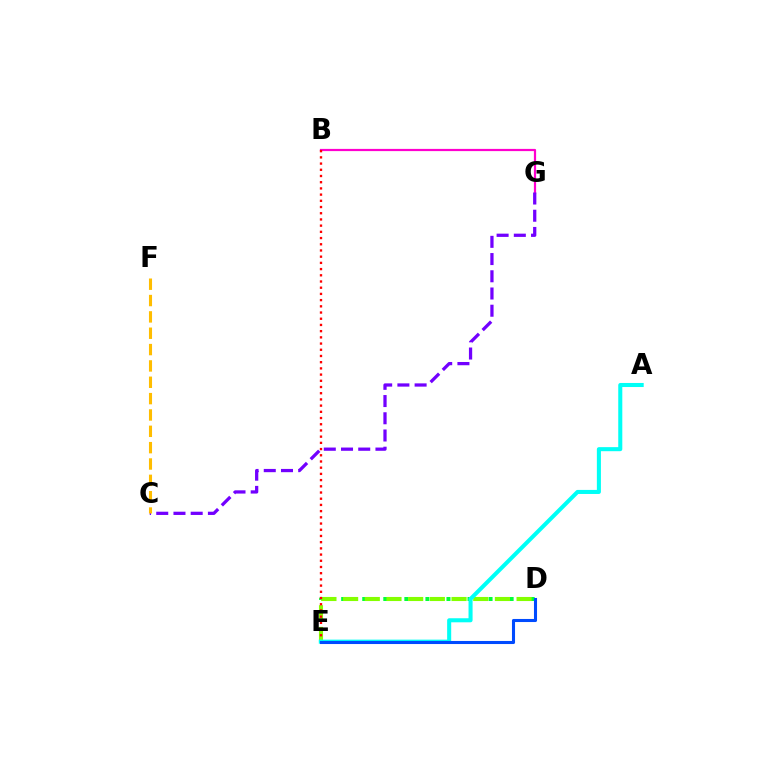{('D', 'E'): [{'color': '#00ff39', 'line_style': 'dotted', 'thickness': 2.86}, {'color': '#84ff00', 'line_style': 'dashed', 'thickness': 2.95}, {'color': '#004bff', 'line_style': 'solid', 'thickness': 2.21}], ('B', 'G'): [{'color': '#ff00cf', 'line_style': 'solid', 'thickness': 1.59}], ('C', 'G'): [{'color': '#7200ff', 'line_style': 'dashed', 'thickness': 2.34}], ('B', 'E'): [{'color': '#ff0000', 'line_style': 'dotted', 'thickness': 1.69}], ('A', 'E'): [{'color': '#00fff6', 'line_style': 'solid', 'thickness': 2.92}], ('C', 'F'): [{'color': '#ffbd00', 'line_style': 'dashed', 'thickness': 2.22}]}